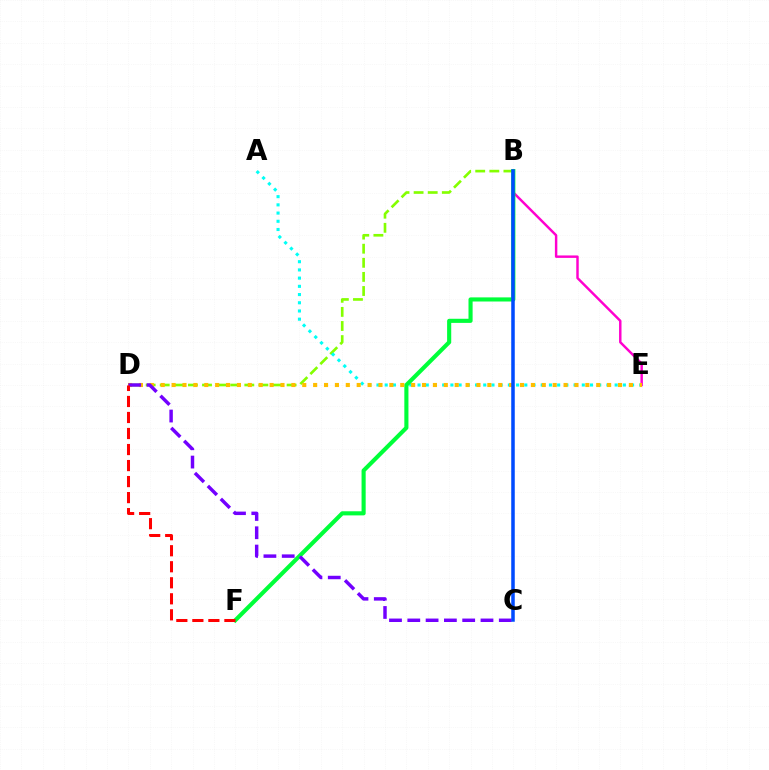{('B', 'E'): [{'color': '#ff00cf', 'line_style': 'solid', 'thickness': 1.76}], ('B', 'D'): [{'color': '#84ff00', 'line_style': 'dashed', 'thickness': 1.91}], ('A', 'E'): [{'color': '#00fff6', 'line_style': 'dotted', 'thickness': 2.23}], ('B', 'F'): [{'color': '#00ff39', 'line_style': 'solid', 'thickness': 2.96}], ('D', 'E'): [{'color': '#ffbd00', 'line_style': 'dotted', 'thickness': 2.96}], ('C', 'D'): [{'color': '#7200ff', 'line_style': 'dashed', 'thickness': 2.49}], ('D', 'F'): [{'color': '#ff0000', 'line_style': 'dashed', 'thickness': 2.18}], ('B', 'C'): [{'color': '#004bff', 'line_style': 'solid', 'thickness': 2.53}]}